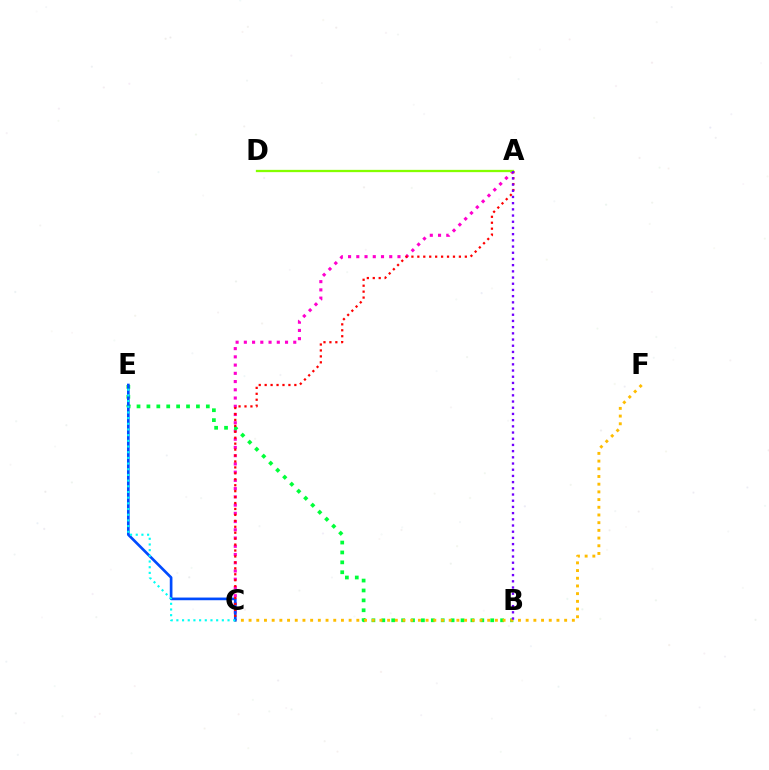{('A', 'C'): [{'color': '#ff00cf', 'line_style': 'dotted', 'thickness': 2.24}, {'color': '#ff0000', 'line_style': 'dotted', 'thickness': 1.61}], ('B', 'E'): [{'color': '#00ff39', 'line_style': 'dotted', 'thickness': 2.69}], ('C', 'F'): [{'color': '#ffbd00', 'line_style': 'dotted', 'thickness': 2.09}], ('A', 'D'): [{'color': '#84ff00', 'line_style': 'solid', 'thickness': 1.65}], ('C', 'E'): [{'color': '#004bff', 'line_style': 'solid', 'thickness': 1.92}, {'color': '#00fff6', 'line_style': 'dotted', 'thickness': 1.54}], ('A', 'B'): [{'color': '#7200ff', 'line_style': 'dotted', 'thickness': 1.68}]}